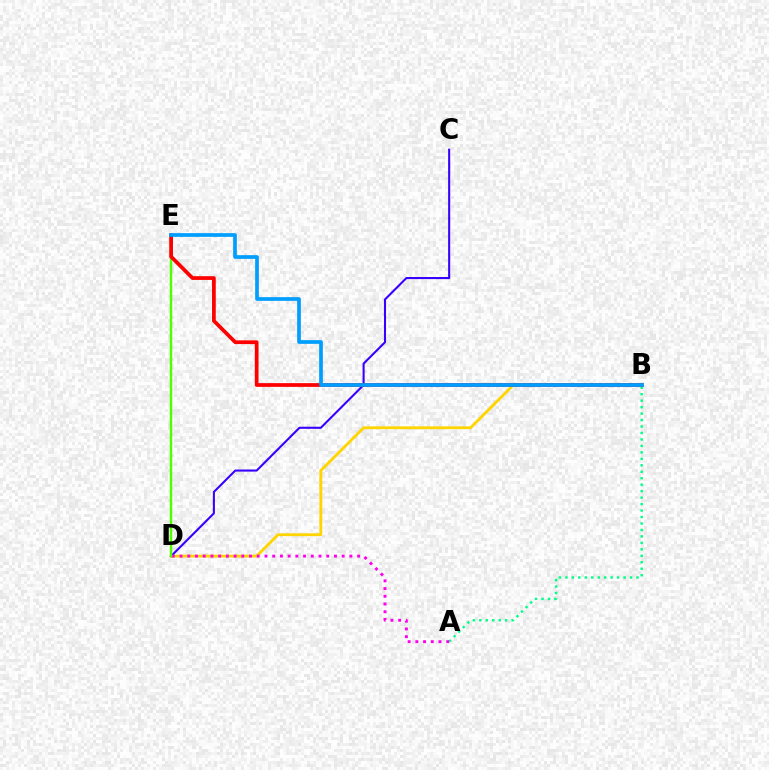{('B', 'D'): [{'color': '#ffd500', 'line_style': 'solid', 'thickness': 2.03}], ('C', 'D'): [{'color': '#3700ff', 'line_style': 'solid', 'thickness': 1.5}], ('A', 'B'): [{'color': '#00ff86', 'line_style': 'dotted', 'thickness': 1.76}], ('A', 'D'): [{'color': '#ff00ed', 'line_style': 'dotted', 'thickness': 2.1}], ('D', 'E'): [{'color': '#4fff00', 'line_style': 'solid', 'thickness': 1.75}], ('B', 'E'): [{'color': '#ff0000', 'line_style': 'solid', 'thickness': 2.69}, {'color': '#009eff', 'line_style': 'solid', 'thickness': 2.66}]}